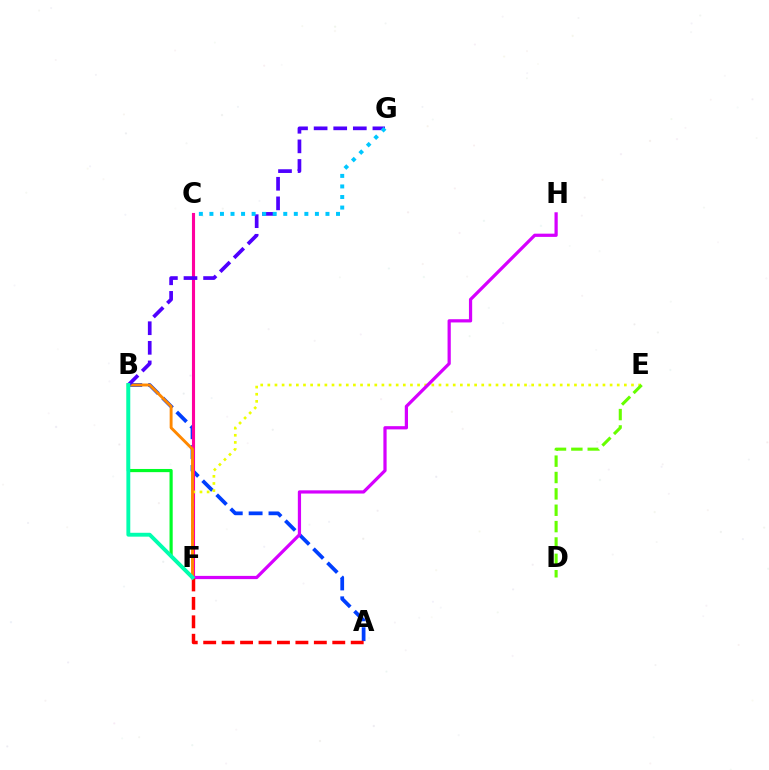{('A', 'B'): [{'color': '#003fff', 'line_style': 'dashed', 'thickness': 2.7}], ('C', 'F'): [{'color': '#ff00a0', 'line_style': 'solid', 'thickness': 2.24}], ('E', 'F'): [{'color': '#eeff00', 'line_style': 'dotted', 'thickness': 1.94}], ('D', 'E'): [{'color': '#66ff00', 'line_style': 'dashed', 'thickness': 2.22}], ('B', 'F'): [{'color': '#00ff27', 'line_style': 'solid', 'thickness': 2.28}, {'color': '#ff8800', 'line_style': 'solid', 'thickness': 2.09}, {'color': '#00ffaf', 'line_style': 'solid', 'thickness': 2.79}], ('B', 'G'): [{'color': '#4f00ff', 'line_style': 'dashed', 'thickness': 2.66}], ('F', 'H'): [{'color': '#d600ff', 'line_style': 'solid', 'thickness': 2.32}], ('A', 'F'): [{'color': '#ff0000', 'line_style': 'dashed', 'thickness': 2.51}], ('C', 'G'): [{'color': '#00c7ff', 'line_style': 'dotted', 'thickness': 2.87}]}